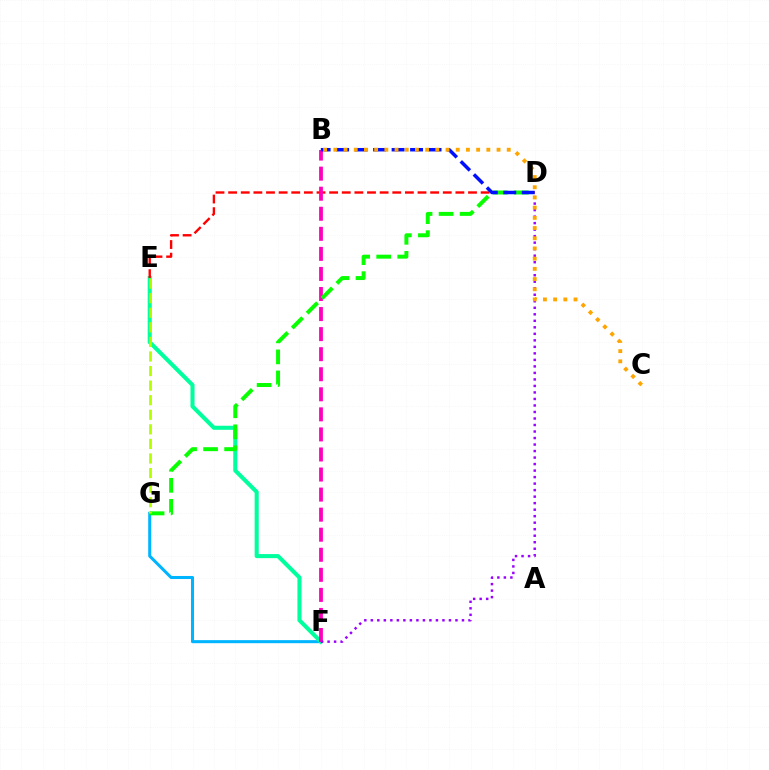{('F', 'G'): [{'color': '#00b5ff', 'line_style': 'solid', 'thickness': 2.19}], ('E', 'F'): [{'color': '#00ff9d', 'line_style': 'solid', 'thickness': 2.92}], ('D', 'E'): [{'color': '#ff0000', 'line_style': 'dashed', 'thickness': 1.72}], ('B', 'F'): [{'color': '#ff00bd', 'line_style': 'dashed', 'thickness': 2.72}], ('D', 'G'): [{'color': '#08ff00', 'line_style': 'dashed', 'thickness': 2.86}], ('B', 'D'): [{'color': '#0010ff', 'line_style': 'dashed', 'thickness': 2.51}], ('D', 'F'): [{'color': '#9b00ff', 'line_style': 'dotted', 'thickness': 1.77}], ('E', 'G'): [{'color': '#b3ff00', 'line_style': 'dashed', 'thickness': 1.98}], ('B', 'C'): [{'color': '#ffa500', 'line_style': 'dotted', 'thickness': 2.77}]}